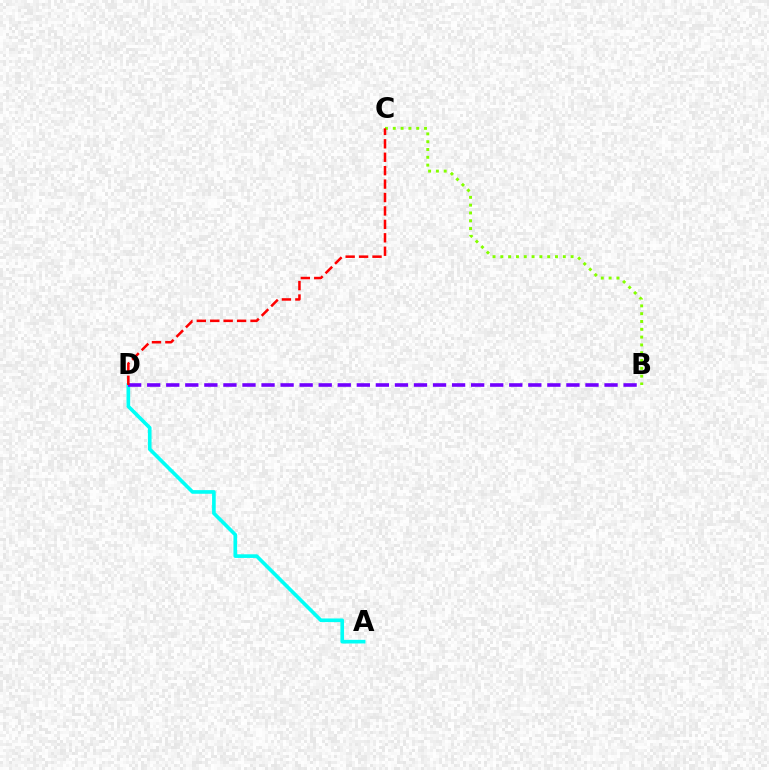{('A', 'D'): [{'color': '#00fff6', 'line_style': 'solid', 'thickness': 2.62}], ('B', 'C'): [{'color': '#84ff00', 'line_style': 'dotted', 'thickness': 2.12}], ('B', 'D'): [{'color': '#7200ff', 'line_style': 'dashed', 'thickness': 2.59}], ('C', 'D'): [{'color': '#ff0000', 'line_style': 'dashed', 'thickness': 1.82}]}